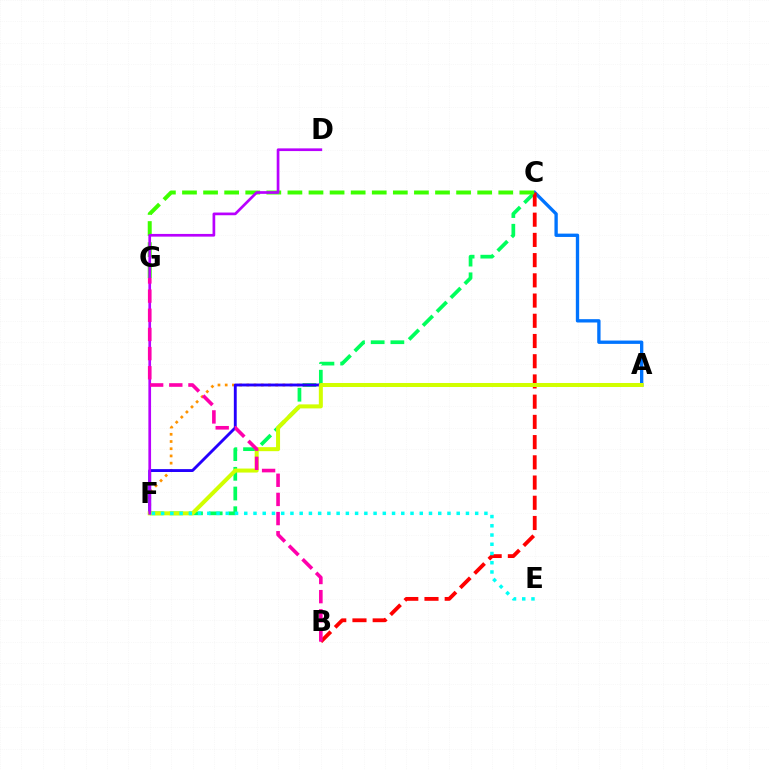{('C', 'F'): [{'color': '#00ff5c', 'line_style': 'dashed', 'thickness': 2.68}], ('A', 'C'): [{'color': '#0074ff', 'line_style': 'solid', 'thickness': 2.4}], ('B', 'C'): [{'color': '#ff0000', 'line_style': 'dashed', 'thickness': 2.75}], ('A', 'F'): [{'color': '#ff9400', 'line_style': 'dotted', 'thickness': 1.96}, {'color': '#2500ff', 'line_style': 'solid', 'thickness': 2.07}, {'color': '#d1ff00', 'line_style': 'solid', 'thickness': 2.89}], ('C', 'G'): [{'color': '#3dff00', 'line_style': 'dashed', 'thickness': 2.86}], ('D', 'F'): [{'color': '#b900ff', 'line_style': 'solid', 'thickness': 1.94}], ('B', 'G'): [{'color': '#ff00ac', 'line_style': 'dashed', 'thickness': 2.6}], ('E', 'F'): [{'color': '#00fff6', 'line_style': 'dotted', 'thickness': 2.51}]}